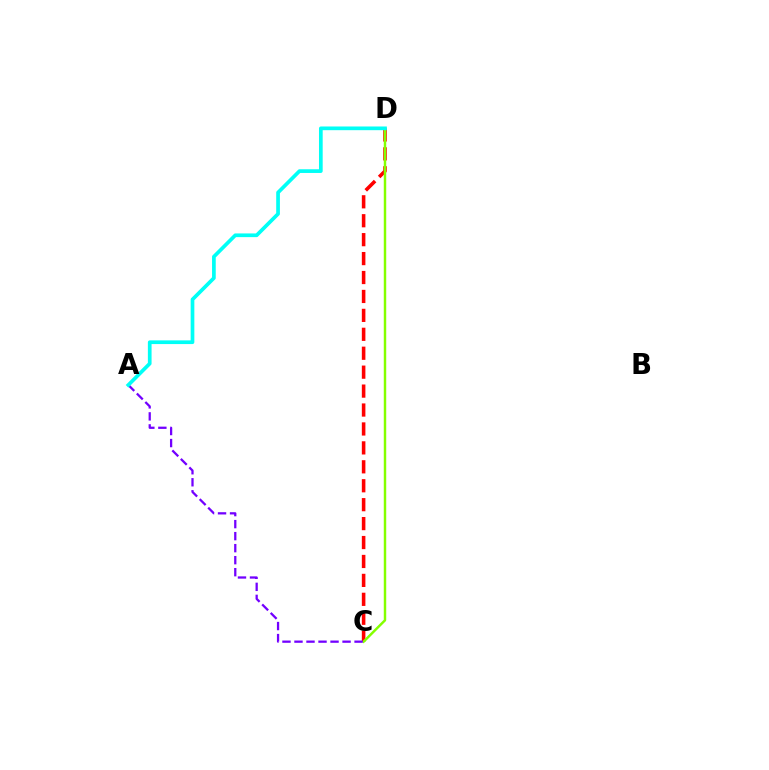{('C', 'D'): [{'color': '#ff0000', 'line_style': 'dashed', 'thickness': 2.57}, {'color': '#84ff00', 'line_style': 'solid', 'thickness': 1.77}], ('A', 'C'): [{'color': '#7200ff', 'line_style': 'dashed', 'thickness': 1.63}], ('A', 'D'): [{'color': '#00fff6', 'line_style': 'solid', 'thickness': 2.66}]}